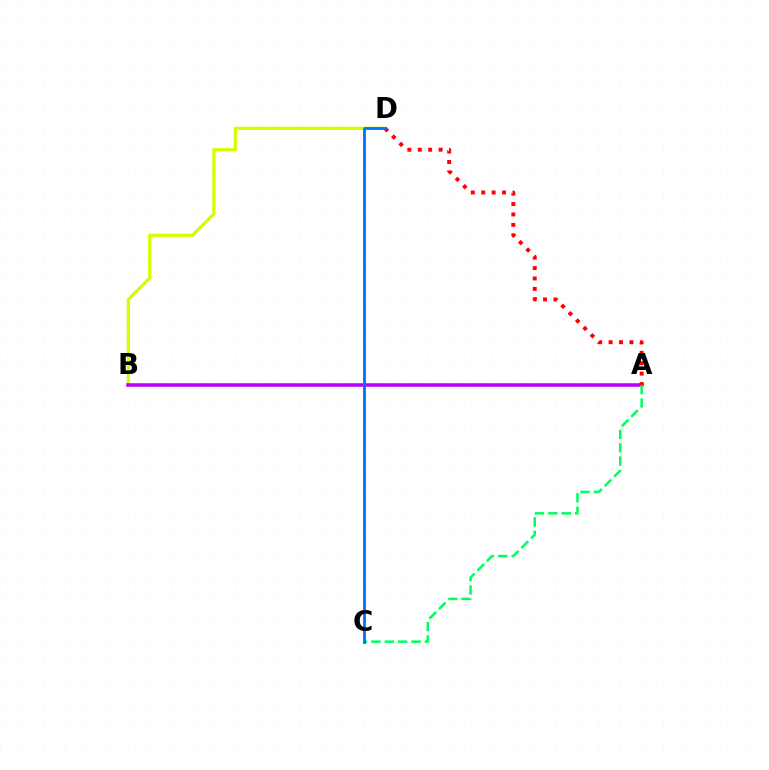{('B', 'D'): [{'color': '#d1ff00', 'line_style': 'solid', 'thickness': 2.32}], ('A', 'B'): [{'color': '#b900ff', 'line_style': 'solid', 'thickness': 2.55}], ('A', 'C'): [{'color': '#00ff5c', 'line_style': 'dashed', 'thickness': 1.82}], ('A', 'D'): [{'color': '#ff0000', 'line_style': 'dotted', 'thickness': 2.83}], ('C', 'D'): [{'color': '#0074ff', 'line_style': 'solid', 'thickness': 2.06}]}